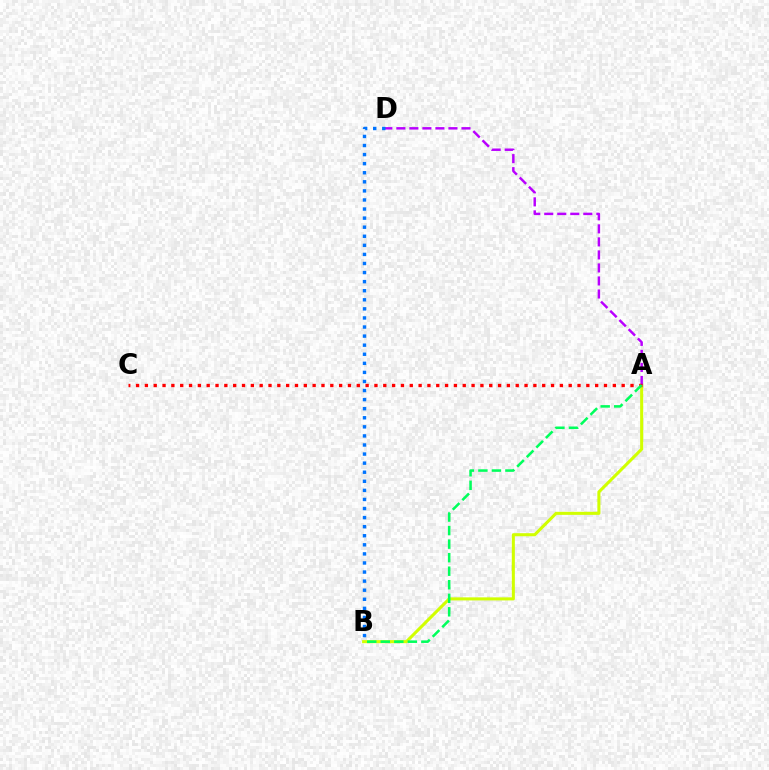{('A', 'B'): [{'color': '#d1ff00', 'line_style': 'solid', 'thickness': 2.2}, {'color': '#00ff5c', 'line_style': 'dashed', 'thickness': 1.84}], ('A', 'D'): [{'color': '#b900ff', 'line_style': 'dashed', 'thickness': 1.77}], ('A', 'C'): [{'color': '#ff0000', 'line_style': 'dotted', 'thickness': 2.4}], ('B', 'D'): [{'color': '#0074ff', 'line_style': 'dotted', 'thickness': 2.47}]}